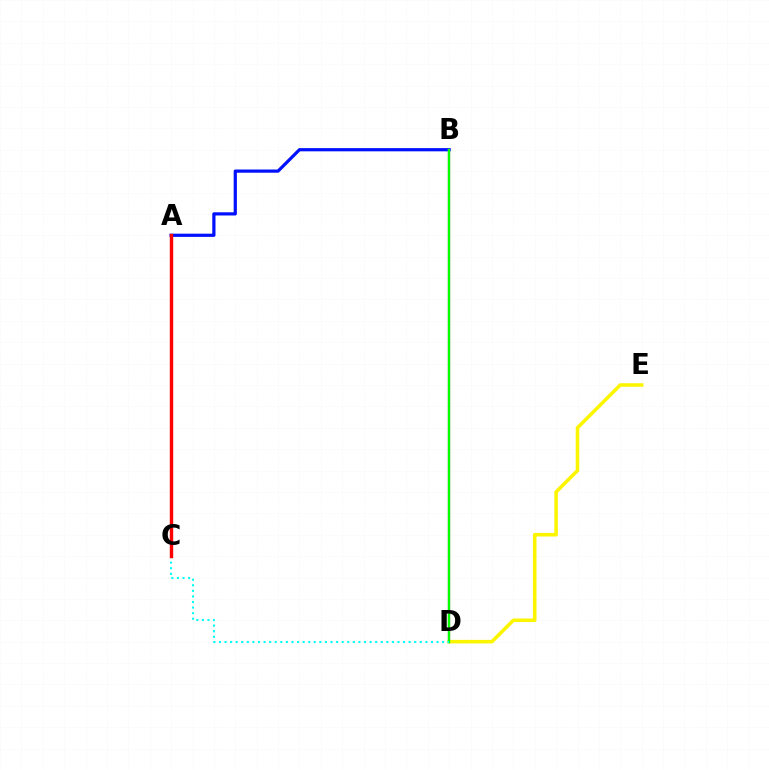{('A', 'B'): [{'color': '#0010ff', 'line_style': 'solid', 'thickness': 2.31}], ('B', 'D'): [{'color': '#ee00ff', 'line_style': 'solid', 'thickness': 1.59}, {'color': '#08ff00', 'line_style': 'solid', 'thickness': 1.74}], ('D', 'E'): [{'color': '#fcf500', 'line_style': 'solid', 'thickness': 2.55}], ('C', 'D'): [{'color': '#00fff6', 'line_style': 'dotted', 'thickness': 1.52}], ('A', 'C'): [{'color': '#ff0000', 'line_style': 'solid', 'thickness': 2.46}]}